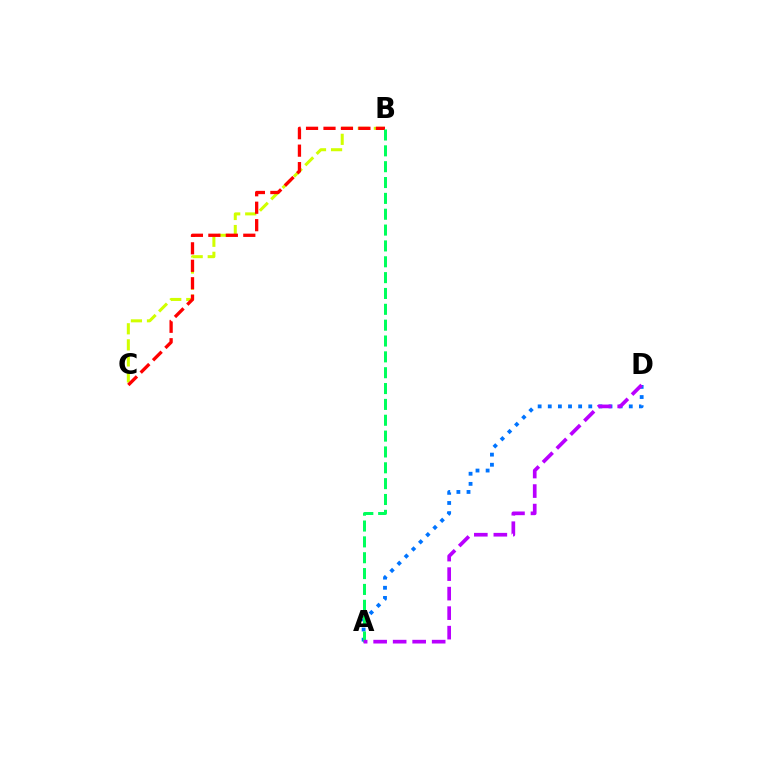{('A', 'D'): [{'color': '#0074ff', 'line_style': 'dotted', 'thickness': 2.75}, {'color': '#b900ff', 'line_style': 'dashed', 'thickness': 2.65}], ('B', 'C'): [{'color': '#d1ff00', 'line_style': 'dashed', 'thickness': 2.18}, {'color': '#ff0000', 'line_style': 'dashed', 'thickness': 2.37}], ('A', 'B'): [{'color': '#00ff5c', 'line_style': 'dashed', 'thickness': 2.15}]}